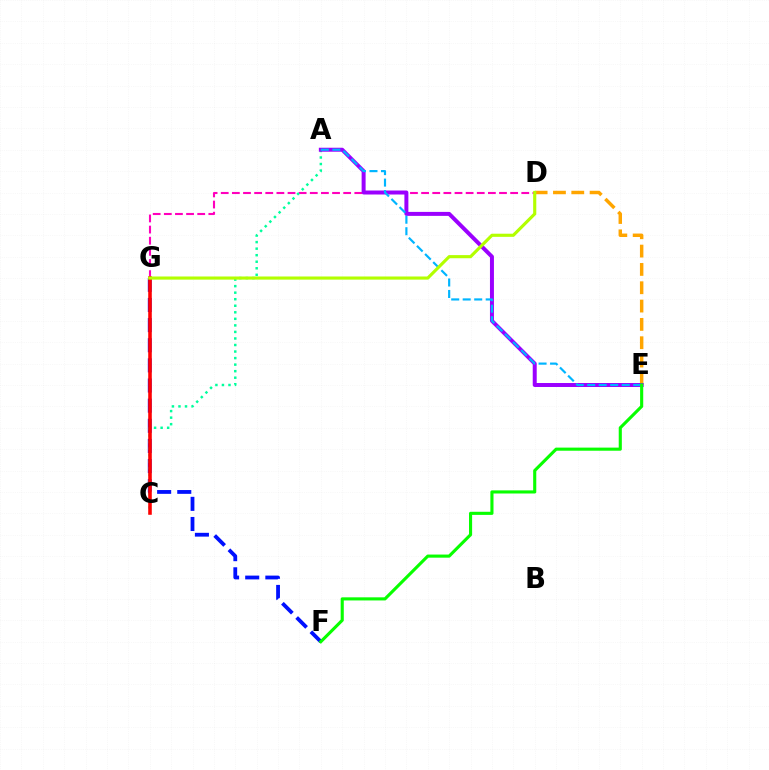{('D', 'G'): [{'color': '#ff00bd', 'line_style': 'dashed', 'thickness': 1.51}, {'color': '#b3ff00', 'line_style': 'solid', 'thickness': 2.26}], ('D', 'E'): [{'color': '#ffa500', 'line_style': 'dashed', 'thickness': 2.49}], ('F', 'G'): [{'color': '#0010ff', 'line_style': 'dashed', 'thickness': 2.74}], ('A', 'C'): [{'color': '#00ff9d', 'line_style': 'dotted', 'thickness': 1.78}], ('A', 'E'): [{'color': '#9b00ff', 'line_style': 'solid', 'thickness': 2.86}, {'color': '#00b5ff', 'line_style': 'dashed', 'thickness': 1.56}], ('C', 'G'): [{'color': '#ff0000', 'line_style': 'solid', 'thickness': 2.57}], ('E', 'F'): [{'color': '#08ff00', 'line_style': 'solid', 'thickness': 2.24}]}